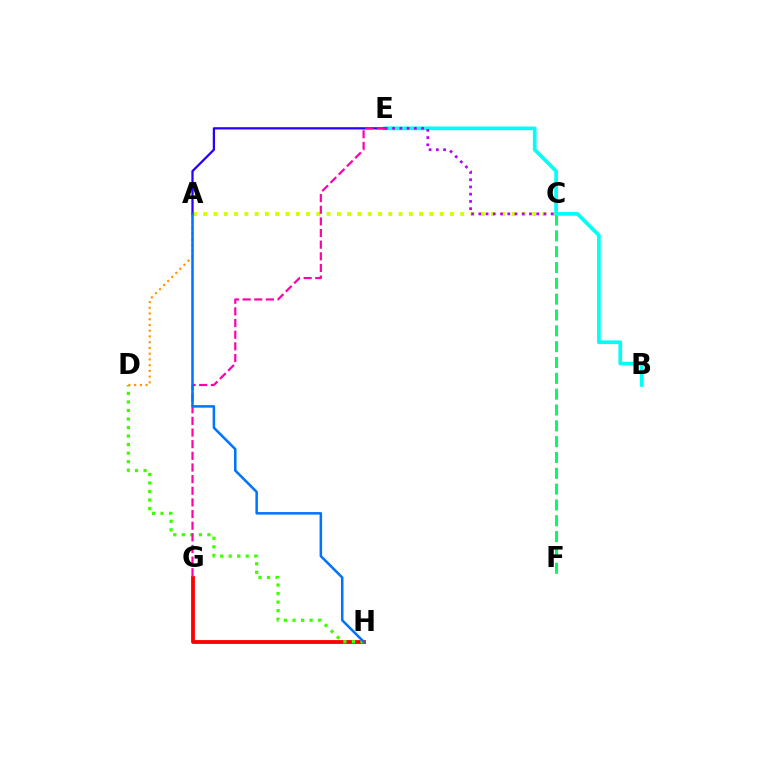{('G', 'H'): [{'color': '#ff0000', 'line_style': 'solid', 'thickness': 2.74}], ('A', 'C'): [{'color': '#d1ff00', 'line_style': 'dotted', 'thickness': 2.79}], ('C', 'F'): [{'color': '#00ff5c', 'line_style': 'dashed', 'thickness': 2.15}], ('D', 'H'): [{'color': '#3dff00', 'line_style': 'dotted', 'thickness': 2.32}], ('B', 'E'): [{'color': '#00fff6', 'line_style': 'solid', 'thickness': 2.66}], ('A', 'E'): [{'color': '#2500ff', 'line_style': 'solid', 'thickness': 1.63}], ('E', 'G'): [{'color': '#ff00ac', 'line_style': 'dashed', 'thickness': 1.58}], ('A', 'D'): [{'color': '#ff9400', 'line_style': 'dotted', 'thickness': 1.56}], ('A', 'H'): [{'color': '#0074ff', 'line_style': 'solid', 'thickness': 1.82}], ('C', 'E'): [{'color': '#b900ff', 'line_style': 'dotted', 'thickness': 1.97}]}